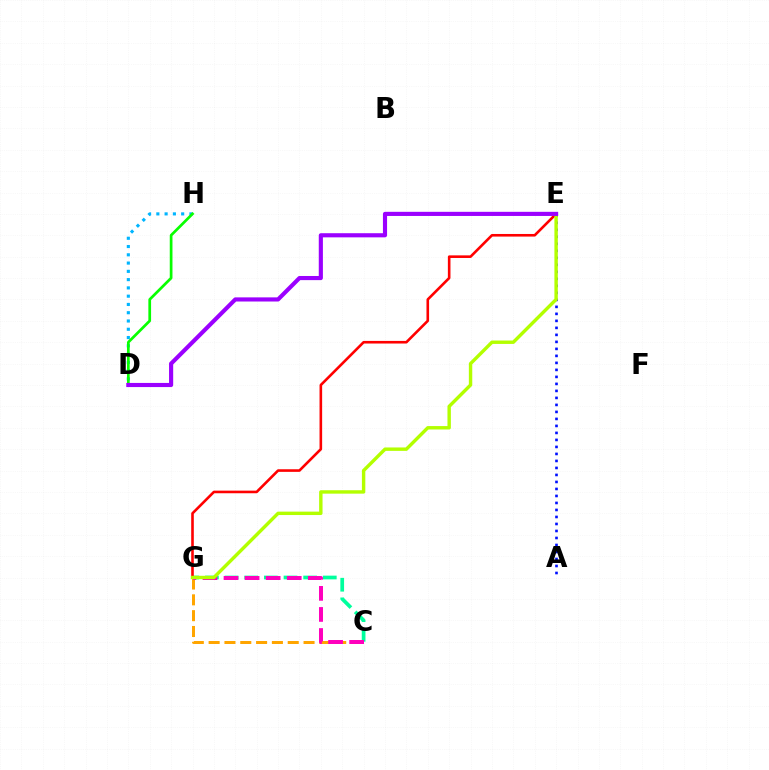{('D', 'H'): [{'color': '#00b5ff', 'line_style': 'dotted', 'thickness': 2.25}, {'color': '#08ff00', 'line_style': 'solid', 'thickness': 1.96}], ('C', 'G'): [{'color': '#00ff9d', 'line_style': 'dashed', 'thickness': 2.67}, {'color': '#ffa500', 'line_style': 'dashed', 'thickness': 2.15}, {'color': '#ff00bd', 'line_style': 'dashed', 'thickness': 2.86}], ('A', 'E'): [{'color': '#0010ff', 'line_style': 'dotted', 'thickness': 1.9}], ('E', 'G'): [{'color': '#ff0000', 'line_style': 'solid', 'thickness': 1.88}, {'color': '#b3ff00', 'line_style': 'solid', 'thickness': 2.46}], ('D', 'E'): [{'color': '#9b00ff', 'line_style': 'solid', 'thickness': 2.98}]}